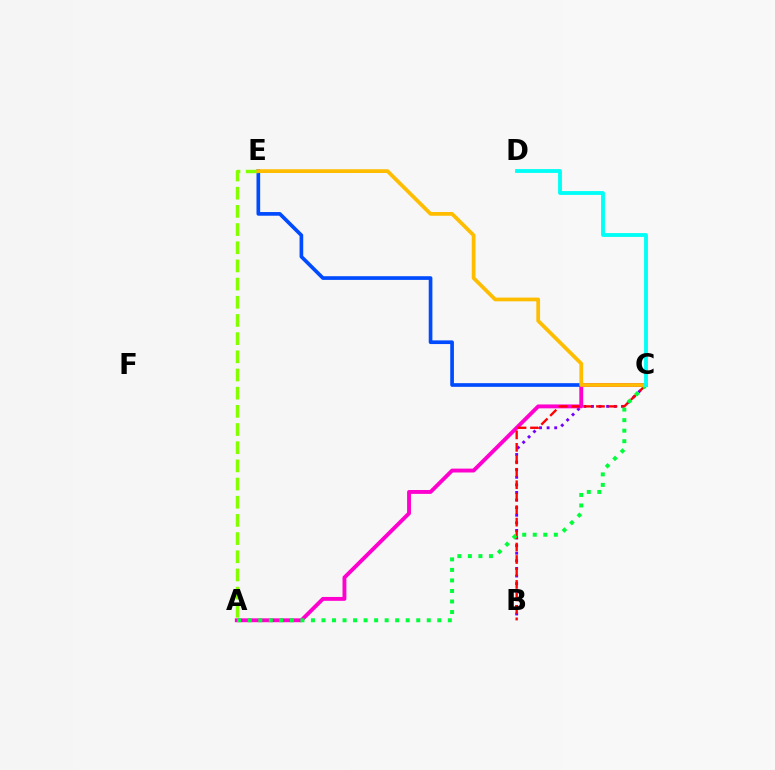{('B', 'C'): [{'color': '#7200ff', 'line_style': 'dotted', 'thickness': 2.06}, {'color': '#ff0000', 'line_style': 'dashed', 'thickness': 1.69}], ('C', 'E'): [{'color': '#004bff', 'line_style': 'solid', 'thickness': 2.64}, {'color': '#ffbd00', 'line_style': 'solid', 'thickness': 2.7}], ('A', 'C'): [{'color': '#ff00cf', 'line_style': 'solid', 'thickness': 2.79}, {'color': '#00ff39', 'line_style': 'dotted', 'thickness': 2.86}], ('A', 'E'): [{'color': '#84ff00', 'line_style': 'dashed', 'thickness': 2.47}], ('C', 'D'): [{'color': '#00fff6', 'line_style': 'solid', 'thickness': 2.76}]}